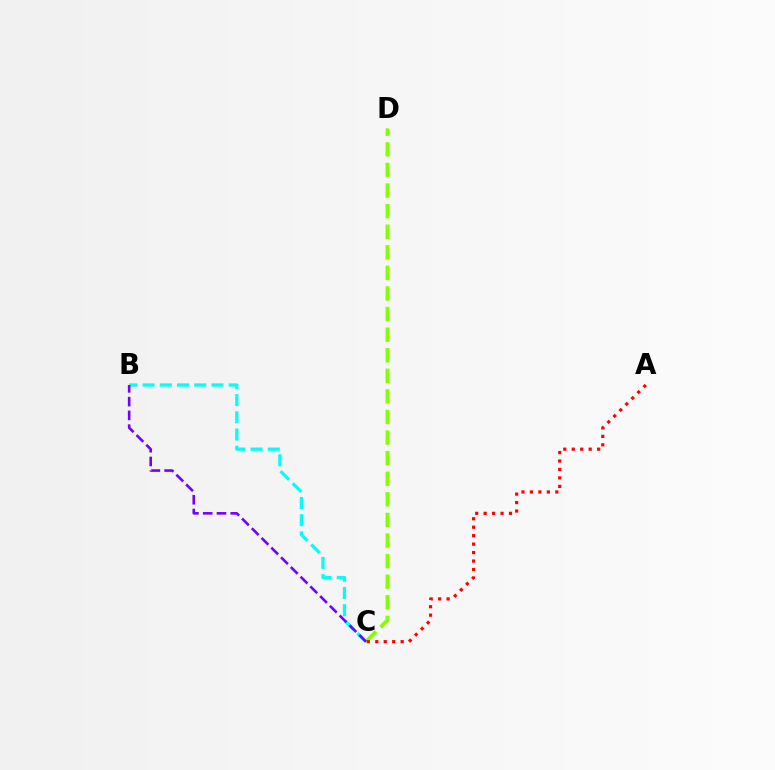{('B', 'C'): [{'color': '#00fff6', 'line_style': 'dashed', 'thickness': 2.34}, {'color': '#7200ff', 'line_style': 'dashed', 'thickness': 1.87}], ('C', 'D'): [{'color': '#84ff00', 'line_style': 'dashed', 'thickness': 2.8}], ('A', 'C'): [{'color': '#ff0000', 'line_style': 'dotted', 'thickness': 2.3}]}